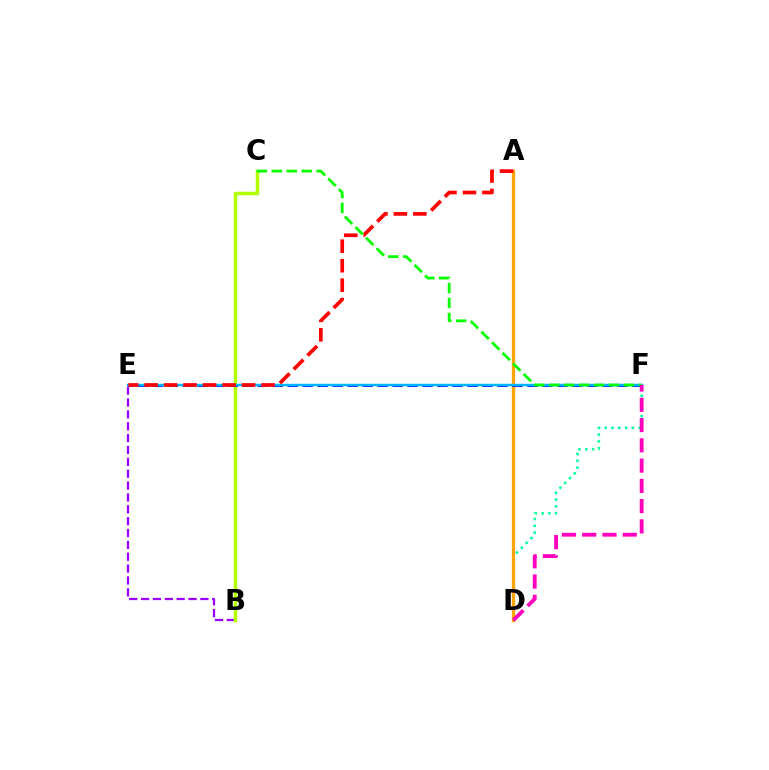{('B', 'E'): [{'color': '#9b00ff', 'line_style': 'dashed', 'thickness': 1.61}], ('D', 'F'): [{'color': '#00ff9d', 'line_style': 'dotted', 'thickness': 1.85}, {'color': '#ff00bd', 'line_style': 'dashed', 'thickness': 2.75}], ('B', 'C'): [{'color': '#b3ff00', 'line_style': 'solid', 'thickness': 2.52}], ('A', 'D'): [{'color': '#ffa500', 'line_style': 'solid', 'thickness': 2.38}], ('E', 'F'): [{'color': '#0010ff', 'line_style': 'dashed', 'thickness': 2.04}, {'color': '#00b5ff', 'line_style': 'solid', 'thickness': 1.75}], ('A', 'E'): [{'color': '#ff0000', 'line_style': 'dashed', 'thickness': 2.65}], ('C', 'F'): [{'color': '#08ff00', 'line_style': 'dashed', 'thickness': 2.03}]}